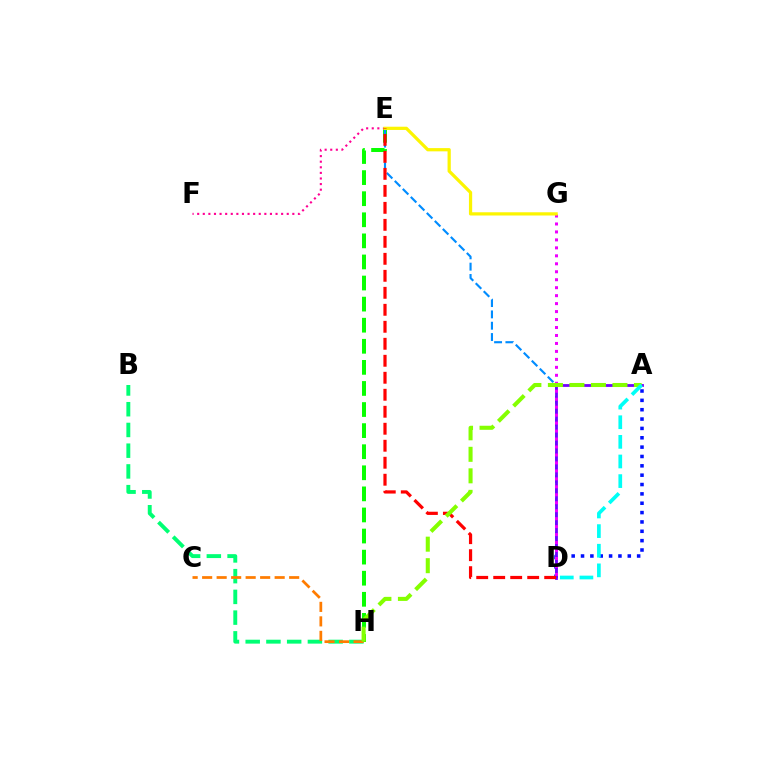{('A', 'D'): [{'color': '#0010ff', 'line_style': 'dotted', 'thickness': 2.54}, {'color': '#7200ff', 'line_style': 'solid', 'thickness': 2.01}, {'color': '#00fff6', 'line_style': 'dashed', 'thickness': 2.67}], ('E', 'H'): [{'color': '#08ff00', 'line_style': 'dashed', 'thickness': 2.86}], ('D', 'E'): [{'color': '#008cff', 'line_style': 'dashed', 'thickness': 1.54}, {'color': '#ff0000', 'line_style': 'dashed', 'thickness': 2.31}], ('D', 'G'): [{'color': '#ee00ff', 'line_style': 'dotted', 'thickness': 2.16}], ('B', 'H'): [{'color': '#00ff74', 'line_style': 'dashed', 'thickness': 2.82}], ('E', 'F'): [{'color': '#ff0094', 'line_style': 'dotted', 'thickness': 1.52}], ('C', 'H'): [{'color': '#ff7c00', 'line_style': 'dashed', 'thickness': 1.97}], ('E', 'G'): [{'color': '#fcf500', 'line_style': 'solid', 'thickness': 2.33}], ('A', 'H'): [{'color': '#84ff00', 'line_style': 'dashed', 'thickness': 2.92}]}